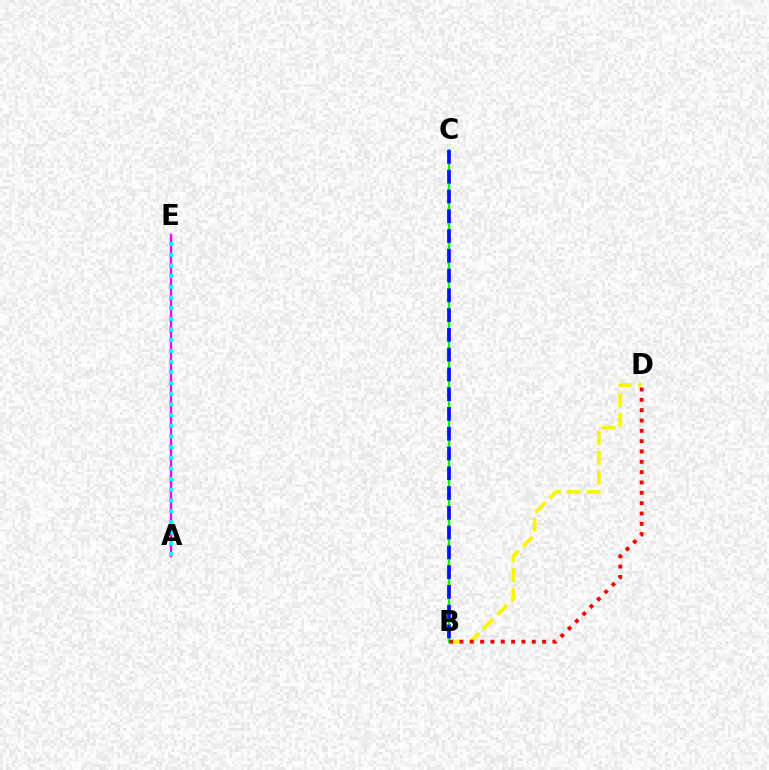{('B', 'C'): [{'color': '#08ff00', 'line_style': 'solid', 'thickness': 1.62}, {'color': '#0010ff', 'line_style': 'dashed', 'thickness': 2.69}], ('B', 'D'): [{'color': '#fcf500', 'line_style': 'dashed', 'thickness': 2.68}, {'color': '#ff0000', 'line_style': 'dotted', 'thickness': 2.81}], ('A', 'E'): [{'color': '#ee00ff', 'line_style': 'solid', 'thickness': 1.69}, {'color': '#00fff6', 'line_style': 'dotted', 'thickness': 2.9}]}